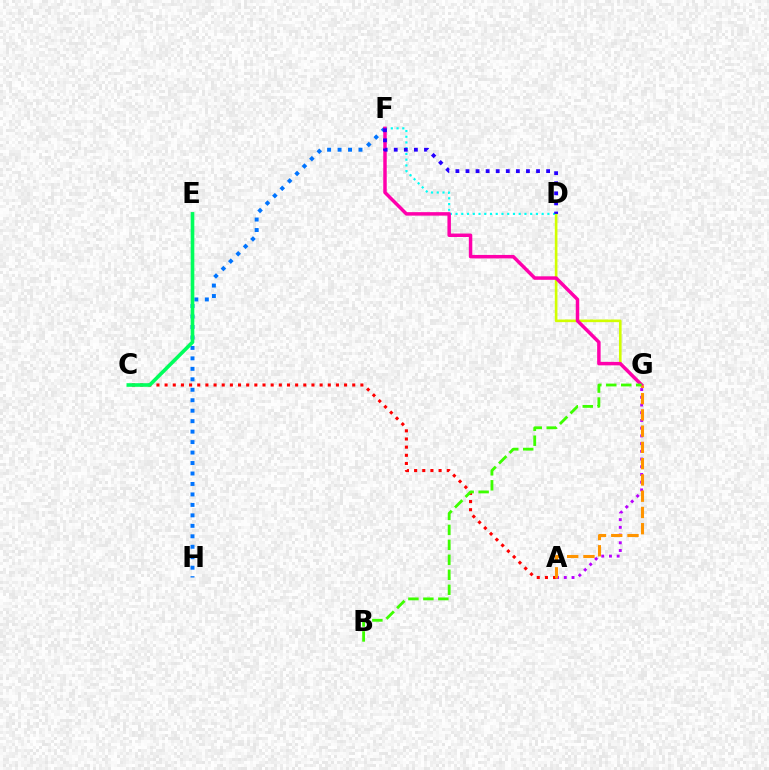{('D', 'G'): [{'color': '#d1ff00', 'line_style': 'solid', 'thickness': 1.89}], ('A', 'C'): [{'color': '#ff0000', 'line_style': 'dotted', 'thickness': 2.22}], ('D', 'F'): [{'color': '#00fff6', 'line_style': 'dotted', 'thickness': 1.56}, {'color': '#2500ff', 'line_style': 'dotted', 'thickness': 2.74}], ('F', 'H'): [{'color': '#0074ff', 'line_style': 'dotted', 'thickness': 2.84}], ('F', 'G'): [{'color': '#ff00ac', 'line_style': 'solid', 'thickness': 2.5}], ('A', 'G'): [{'color': '#b900ff', 'line_style': 'dotted', 'thickness': 2.1}, {'color': '#ff9400', 'line_style': 'dashed', 'thickness': 2.21}], ('C', 'E'): [{'color': '#00ff5c', 'line_style': 'solid', 'thickness': 2.61}], ('B', 'G'): [{'color': '#3dff00', 'line_style': 'dashed', 'thickness': 2.03}]}